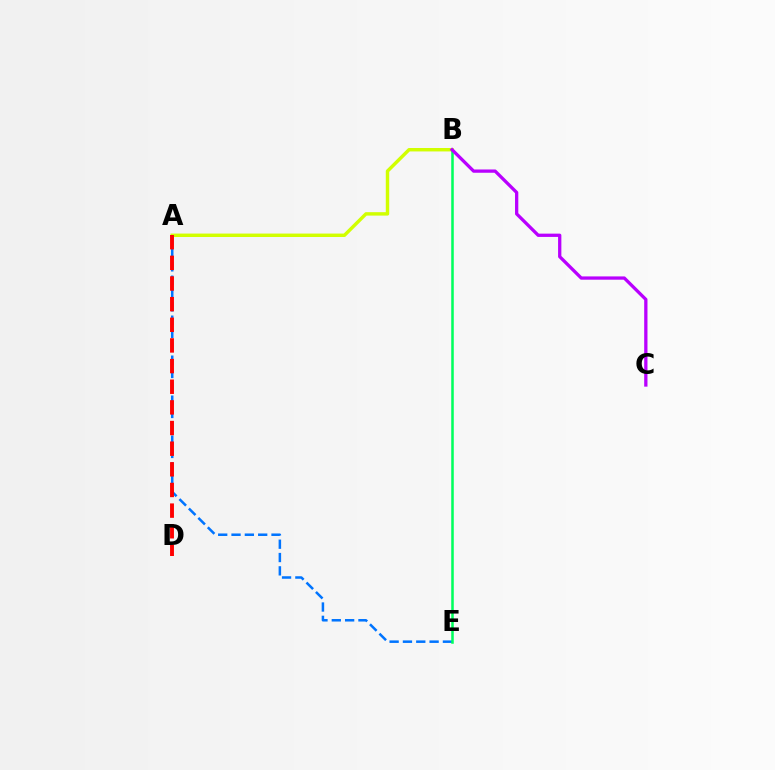{('A', 'B'): [{'color': '#d1ff00', 'line_style': 'solid', 'thickness': 2.47}], ('A', 'E'): [{'color': '#0074ff', 'line_style': 'dashed', 'thickness': 1.81}], ('A', 'D'): [{'color': '#ff0000', 'line_style': 'dashed', 'thickness': 2.8}], ('B', 'E'): [{'color': '#00ff5c', 'line_style': 'solid', 'thickness': 1.83}], ('B', 'C'): [{'color': '#b900ff', 'line_style': 'solid', 'thickness': 2.36}]}